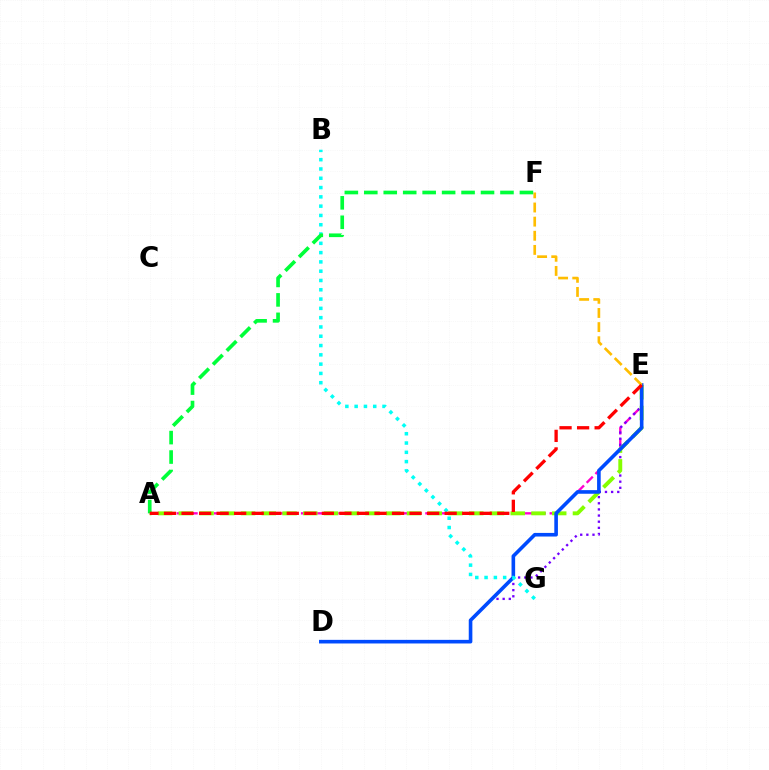{('A', 'E'): [{'color': '#ff00cf', 'line_style': 'dashed', 'thickness': 1.69}, {'color': '#84ff00', 'line_style': 'dashed', 'thickness': 2.82}, {'color': '#ff0000', 'line_style': 'dashed', 'thickness': 2.38}], ('D', 'E'): [{'color': '#7200ff', 'line_style': 'dotted', 'thickness': 1.67}, {'color': '#004bff', 'line_style': 'solid', 'thickness': 2.6}], ('B', 'G'): [{'color': '#00fff6', 'line_style': 'dotted', 'thickness': 2.52}], ('E', 'F'): [{'color': '#ffbd00', 'line_style': 'dashed', 'thickness': 1.92}], ('A', 'F'): [{'color': '#00ff39', 'line_style': 'dashed', 'thickness': 2.64}]}